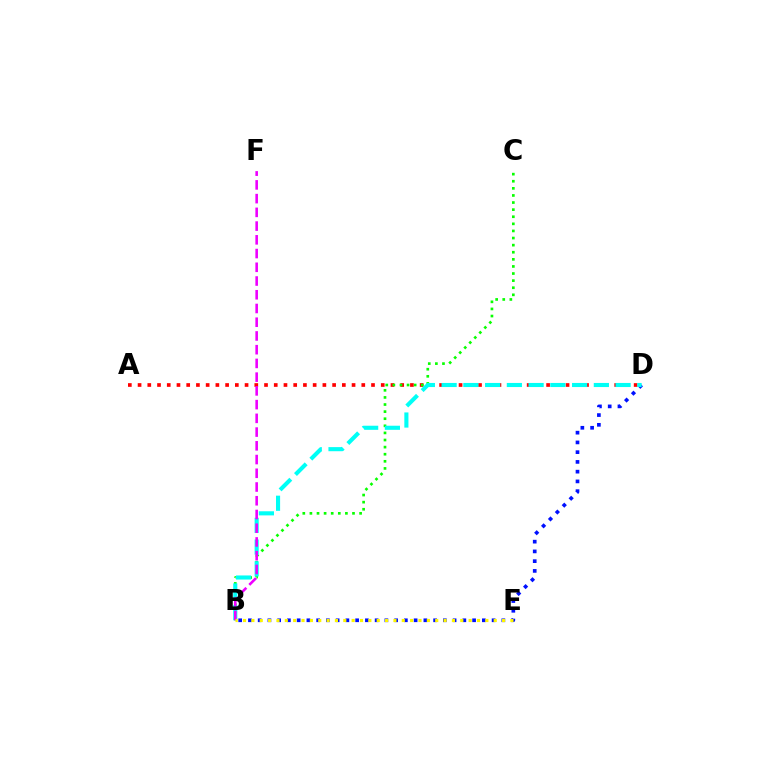{('B', 'D'): [{'color': '#0010ff', 'line_style': 'dotted', 'thickness': 2.65}, {'color': '#00fff6', 'line_style': 'dashed', 'thickness': 2.95}], ('A', 'D'): [{'color': '#ff0000', 'line_style': 'dotted', 'thickness': 2.64}], ('B', 'C'): [{'color': '#08ff00', 'line_style': 'dotted', 'thickness': 1.93}], ('B', 'F'): [{'color': '#ee00ff', 'line_style': 'dashed', 'thickness': 1.87}], ('B', 'E'): [{'color': '#fcf500', 'line_style': 'dotted', 'thickness': 2.27}]}